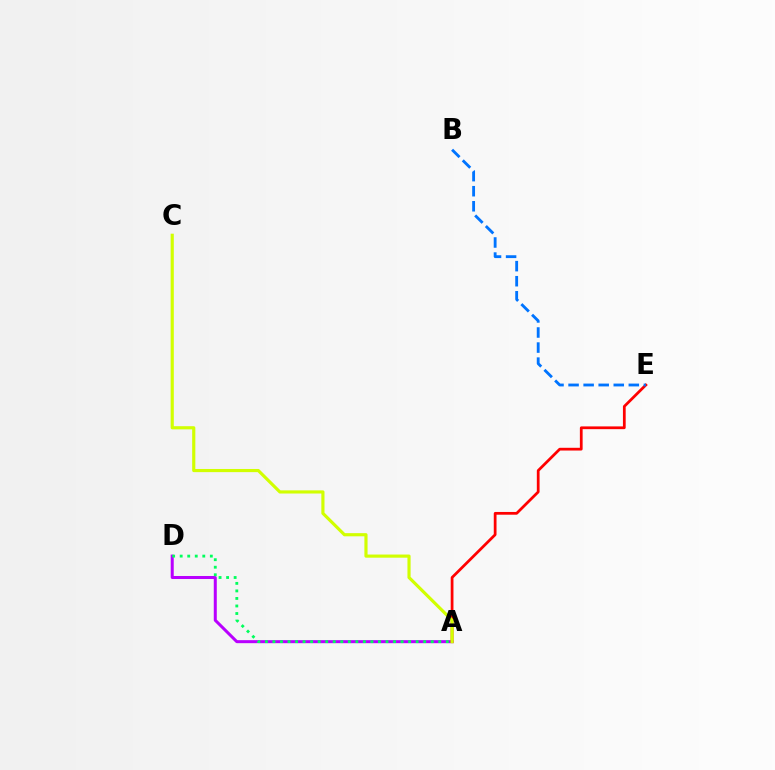{('A', 'D'): [{'color': '#b900ff', 'line_style': 'solid', 'thickness': 2.17}, {'color': '#00ff5c', 'line_style': 'dotted', 'thickness': 2.05}], ('A', 'E'): [{'color': '#ff0000', 'line_style': 'solid', 'thickness': 1.98}], ('A', 'C'): [{'color': '#d1ff00', 'line_style': 'solid', 'thickness': 2.27}], ('B', 'E'): [{'color': '#0074ff', 'line_style': 'dashed', 'thickness': 2.05}]}